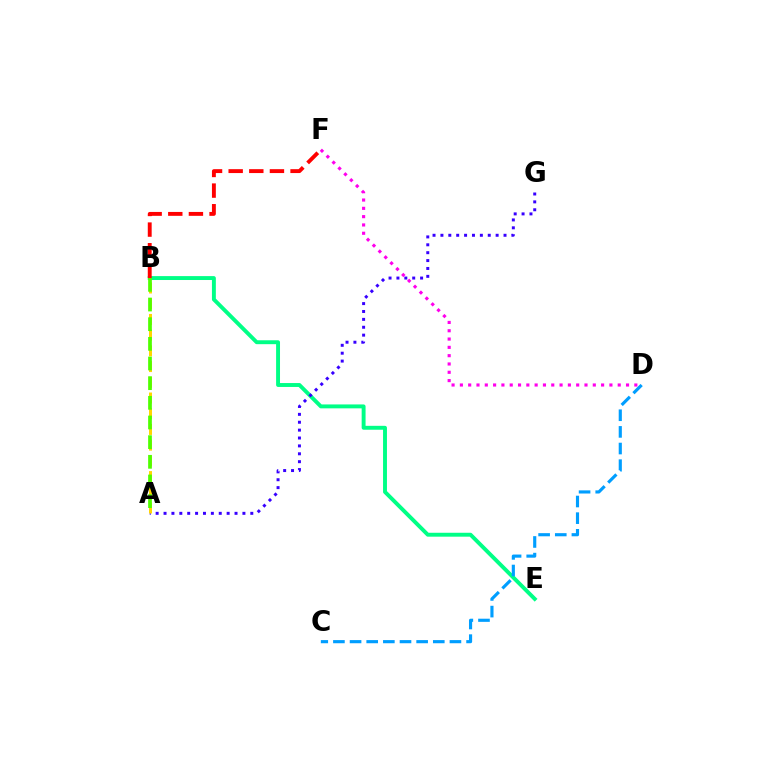{('B', 'E'): [{'color': '#00ff86', 'line_style': 'solid', 'thickness': 2.82}], ('A', 'G'): [{'color': '#3700ff', 'line_style': 'dotted', 'thickness': 2.14}], ('A', 'B'): [{'color': '#ffd500', 'line_style': 'dashed', 'thickness': 2.13}, {'color': '#4fff00', 'line_style': 'dashed', 'thickness': 2.67}], ('C', 'D'): [{'color': '#009eff', 'line_style': 'dashed', 'thickness': 2.26}], ('D', 'F'): [{'color': '#ff00ed', 'line_style': 'dotted', 'thickness': 2.26}], ('B', 'F'): [{'color': '#ff0000', 'line_style': 'dashed', 'thickness': 2.8}]}